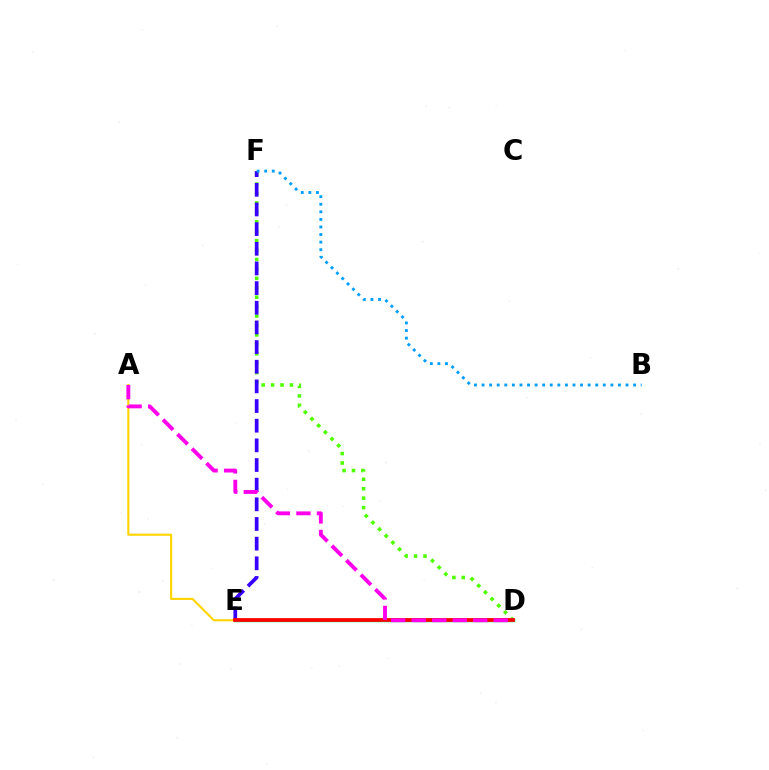{('D', 'F'): [{'color': '#4fff00', 'line_style': 'dotted', 'thickness': 2.56}], ('D', 'E'): [{'color': '#00ff86', 'line_style': 'solid', 'thickness': 2.47}, {'color': '#ff0000', 'line_style': 'solid', 'thickness': 2.7}], ('E', 'F'): [{'color': '#3700ff', 'line_style': 'dashed', 'thickness': 2.67}], ('A', 'E'): [{'color': '#ffd500', 'line_style': 'solid', 'thickness': 1.54}], ('B', 'F'): [{'color': '#009eff', 'line_style': 'dotted', 'thickness': 2.06}], ('A', 'D'): [{'color': '#ff00ed', 'line_style': 'dashed', 'thickness': 2.79}]}